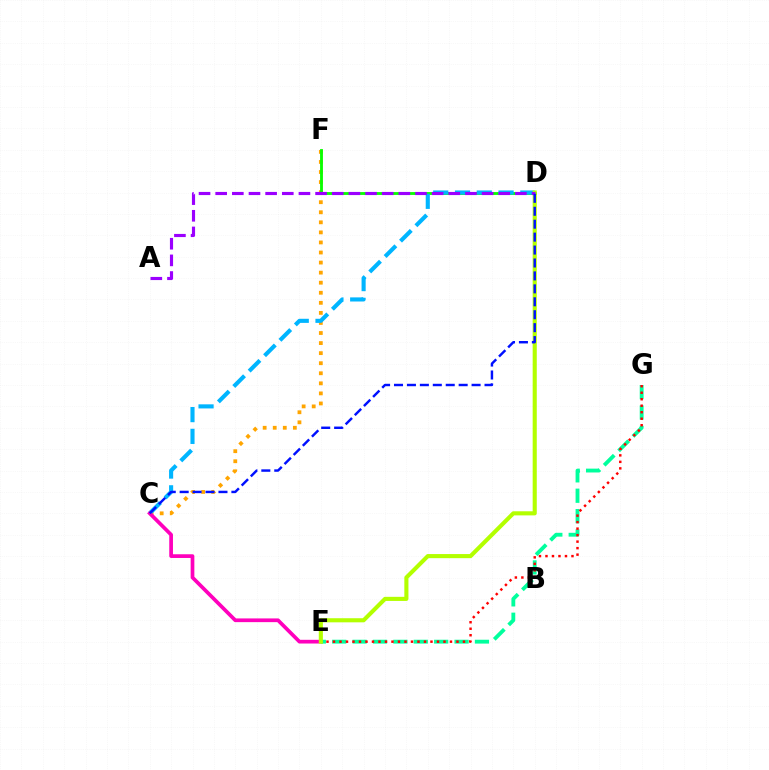{('C', 'F'): [{'color': '#ffa500', 'line_style': 'dotted', 'thickness': 2.73}], ('D', 'F'): [{'color': '#08ff00', 'line_style': 'solid', 'thickness': 2.05}], ('C', 'D'): [{'color': '#00b5ff', 'line_style': 'dashed', 'thickness': 2.96}, {'color': '#0010ff', 'line_style': 'dashed', 'thickness': 1.76}], ('C', 'E'): [{'color': '#ff00bd', 'line_style': 'solid', 'thickness': 2.67}], ('E', 'G'): [{'color': '#00ff9d', 'line_style': 'dashed', 'thickness': 2.77}, {'color': '#ff0000', 'line_style': 'dotted', 'thickness': 1.77}], ('D', 'E'): [{'color': '#b3ff00', 'line_style': 'solid', 'thickness': 2.95}], ('A', 'D'): [{'color': '#9b00ff', 'line_style': 'dashed', 'thickness': 2.26}]}